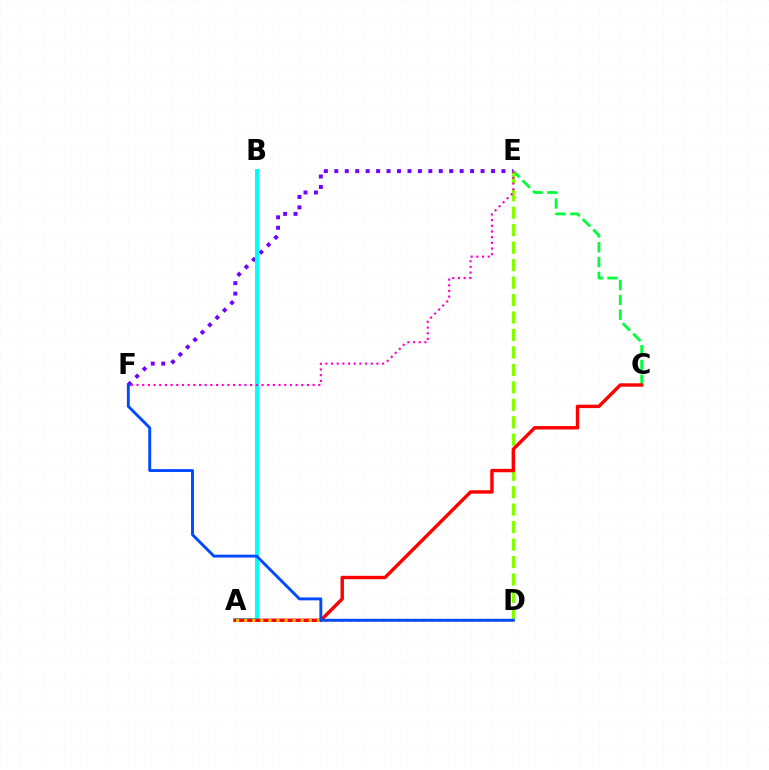{('E', 'F'): [{'color': '#7200ff', 'line_style': 'dotted', 'thickness': 2.84}, {'color': '#ff00cf', 'line_style': 'dotted', 'thickness': 1.54}], ('A', 'B'): [{'color': '#00fff6', 'line_style': 'solid', 'thickness': 2.89}], ('C', 'E'): [{'color': '#00ff39', 'line_style': 'dashed', 'thickness': 2.01}], ('D', 'E'): [{'color': '#84ff00', 'line_style': 'dashed', 'thickness': 2.37}], ('A', 'C'): [{'color': '#ff0000', 'line_style': 'solid', 'thickness': 2.45}], ('A', 'D'): [{'color': '#ffbd00', 'line_style': 'dotted', 'thickness': 2.19}], ('D', 'F'): [{'color': '#004bff', 'line_style': 'solid', 'thickness': 2.1}]}